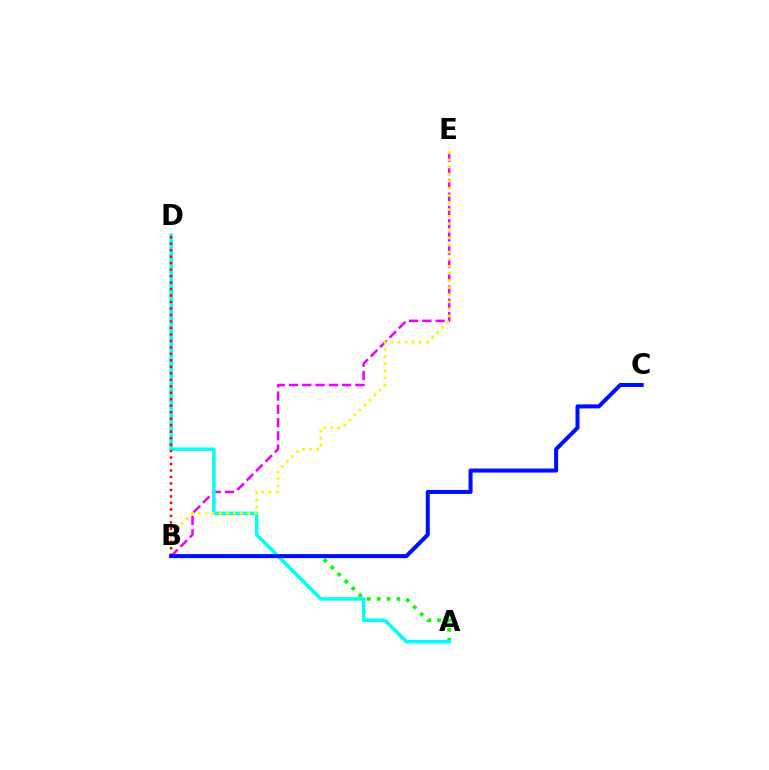{('B', 'E'): [{'color': '#ee00ff', 'line_style': 'dashed', 'thickness': 1.8}, {'color': '#fcf500', 'line_style': 'dotted', 'thickness': 1.93}], ('A', 'B'): [{'color': '#08ff00', 'line_style': 'dotted', 'thickness': 2.69}], ('A', 'D'): [{'color': '#00fff6', 'line_style': 'solid', 'thickness': 2.51}], ('B', 'D'): [{'color': '#ff0000', 'line_style': 'dotted', 'thickness': 1.76}], ('B', 'C'): [{'color': '#0010ff', 'line_style': 'solid', 'thickness': 2.9}]}